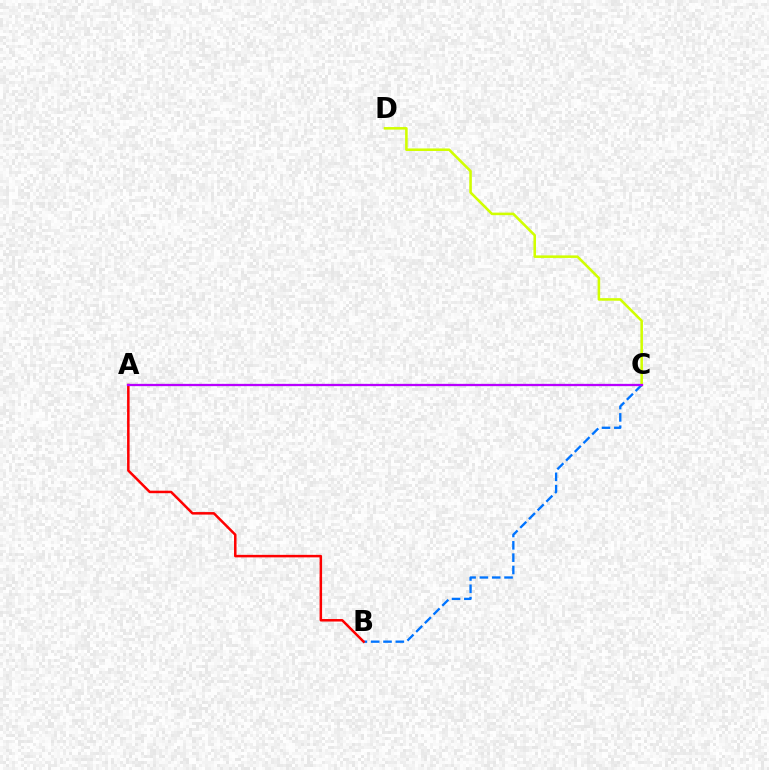{('A', 'C'): [{'color': '#00ff5c', 'line_style': 'dotted', 'thickness': 1.5}, {'color': '#b900ff', 'line_style': 'solid', 'thickness': 1.64}], ('C', 'D'): [{'color': '#d1ff00', 'line_style': 'solid', 'thickness': 1.84}], ('B', 'C'): [{'color': '#0074ff', 'line_style': 'dashed', 'thickness': 1.67}], ('A', 'B'): [{'color': '#ff0000', 'line_style': 'solid', 'thickness': 1.81}]}